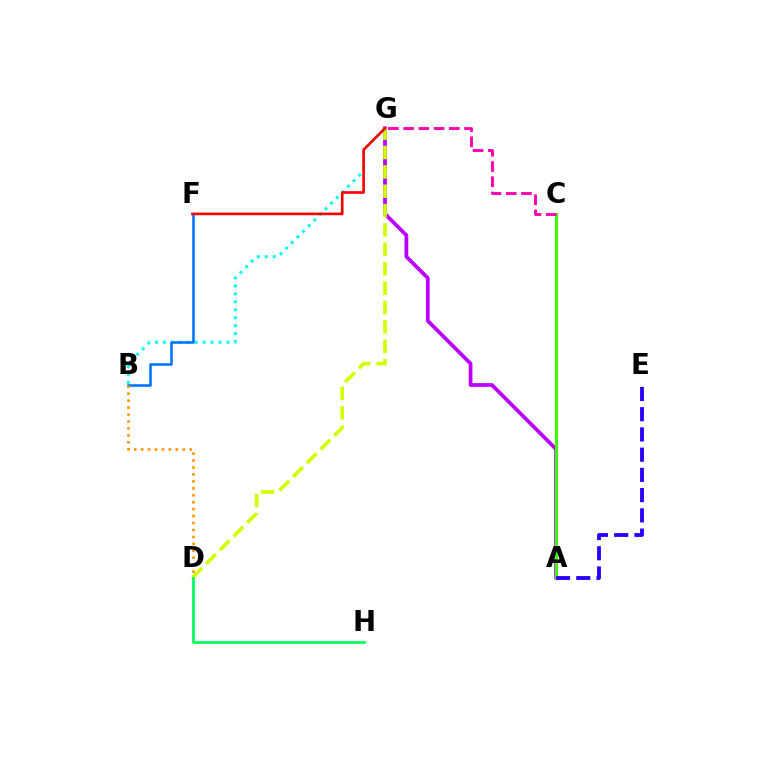{('B', 'G'): [{'color': '#00fff6', 'line_style': 'dotted', 'thickness': 2.16}], ('A', 'G'): [{'color': '#b900ff', 'line_style': 'solid', 'thickness': 2.7}], ('D', 'G'): [{'color': '#d1ff00', 'line_style': 'dashed', 'thickness': 2.63}], ('B', 'F'): [{'color': '#0074ff', 'line_style': 'solid', 'thickness': 1.84}], ('F', 'G'): [{'color': '#ff0000', 'line_style': 'solid', 'thickness': 1.91}], ('A', 'C'): [{'color': '#3dff00', 'line_style': 'solid', 'thickness': 2.17}], ('A', 'E'): [{'color': '#2500ff', 'line_style': 'dashed', 'thickness': 2.75}], ('B', 'D'): [{'color': '#ff9400', 'line_style': 'dotted', 'thickness': 1.89}], ('C', 'G'): [{'color': '#ff00ac', 'line_style': 'dashed', 'thickness': 2.07}], ('D', 'H'): [{'color': '#00ff5c', 'line_style': 'solid', 'thickness': 1.98}]}